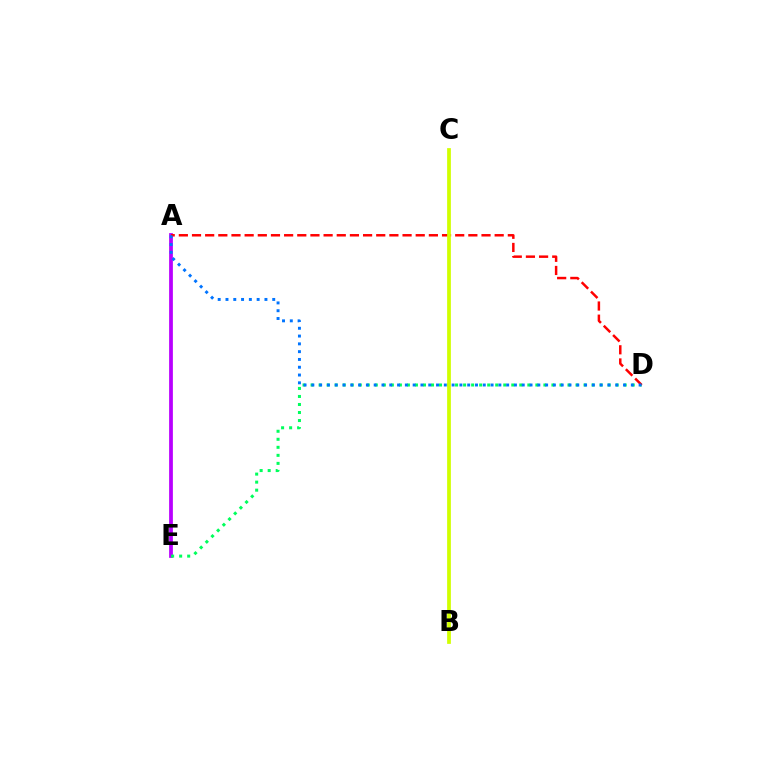{('A', 'E'): [{'color': '#b900ff', 'line_style': 'solid', 'thickness': 2.71}], ('D', 'E'): [{'color': '#00ff5c', 'line_style': 'dotted', 'thickness': 2.18}], ('A', 'D'): [{'color': '#ff0000', 'line_style': 'dashed', 'thickness': 1.79}, {'color': '#0074ff', 'line_style': 'dotted', 'thickness': 2.12}], ('B', 'C'): [{'color': '#d1ff00', 'line_style': 'solid', 'thickness': 2.7}]}